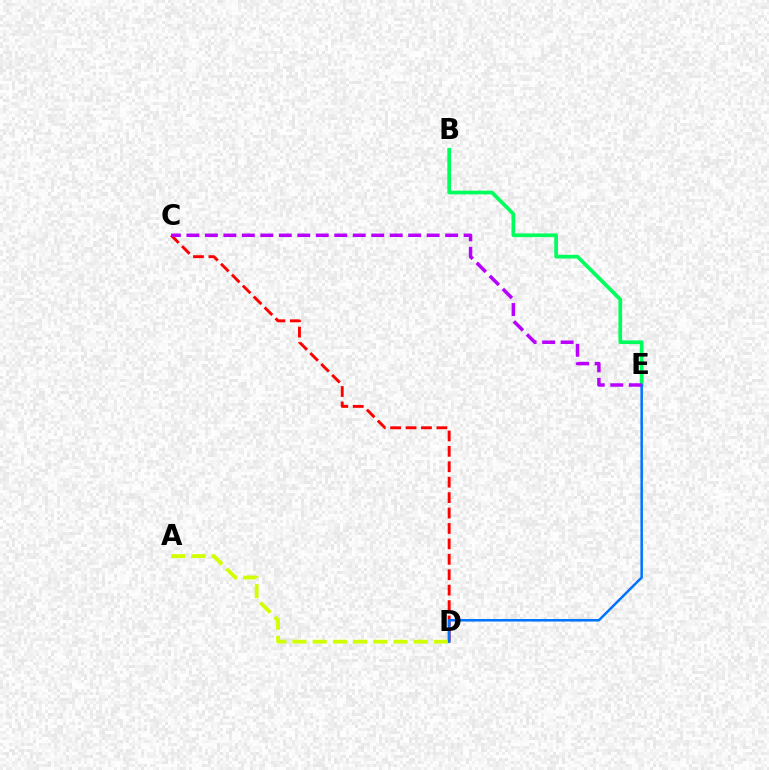{('B', 'E'): [{'color': '#00ff5c', 'line_style': 'solid', 'thickness': 2.67}], ('C', 'D'): [{'color': '#ff0000', 'line_style': 'dashed', 'thickness': 2.1}], ('A', 'D'): [{'color': '#d1ff00', 'line_style': 'dashed', 'thickness': 2.74}], ('D', 'E'): [{'color': '#0074ff', 'line_style': 'solid', 'thickness': 1.81}], ('C', 'E'): [{'color': '#b900ff', 'line_style': 'dashed', 'thickness': 2.51}]}